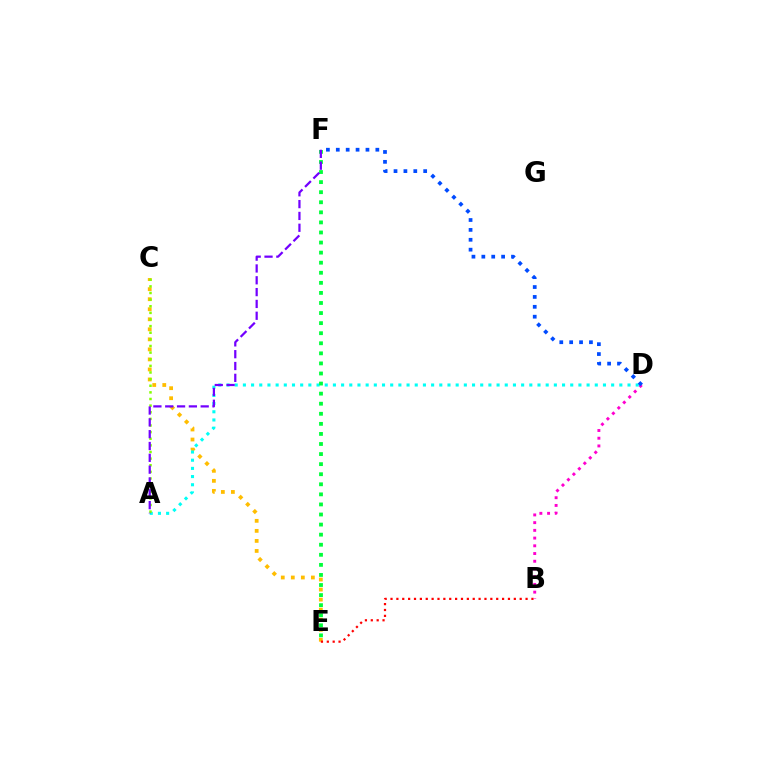{('C', 'E'): [{'color': '#ffbd00', 'line_style': 'dotted', 'thickness': 2.73}], ('B', 'E'): [{'color': '#ff0000', 'line_style': 'dotted', 'thickness': 1.6}], ('B', 'D'): [{'color': '#ff00cf', 'line_style': 'dotted', 'thickness': 2.1}], ('A', 'D'): [{'color': '#00fff6', 'line_style': 'dotted', 'thickness': 2.22}], ('E', 'F'): [{'color': '#00ff39', 'line_style': 'dotted', 'thickness': 2.74}], ('A', 'C'): [{'color': '#84ff00', 'line_style': 'dotted', 'thickness': 1.8}], ('A', 'F'): [{'color': '#7200ff', 'line_style': 'dashed', 'thickness': 1.61}], ('D', 'F'): [{'color': '#004bff', 'line_style': 'dotted', 'thickness': 2.69}]}